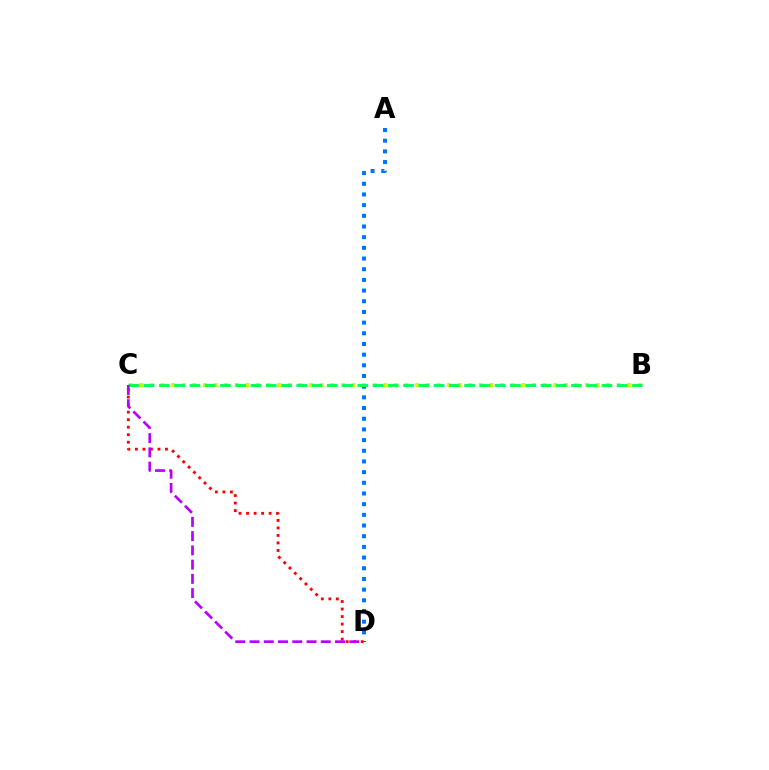{('A', 'D'): [{'color': '#0074ff', 'line_style': 'dotted', 'thickness': 2.9}], ('B', 'C'): [{'color': '#d1ff00', 'line_style': 'dotted', 'thickness': 2.88}, {'color': '#00ff5c', 'line_style': 'dashed', 'thickness': 2.07}], ('C', 'D'): [{'color': '#ff0000', 'line_style': 'dotted', 'thickness': 2.04}, {'color': '#b900ff', 'line_style': 'dashed', 'thickness': 1.94}]}